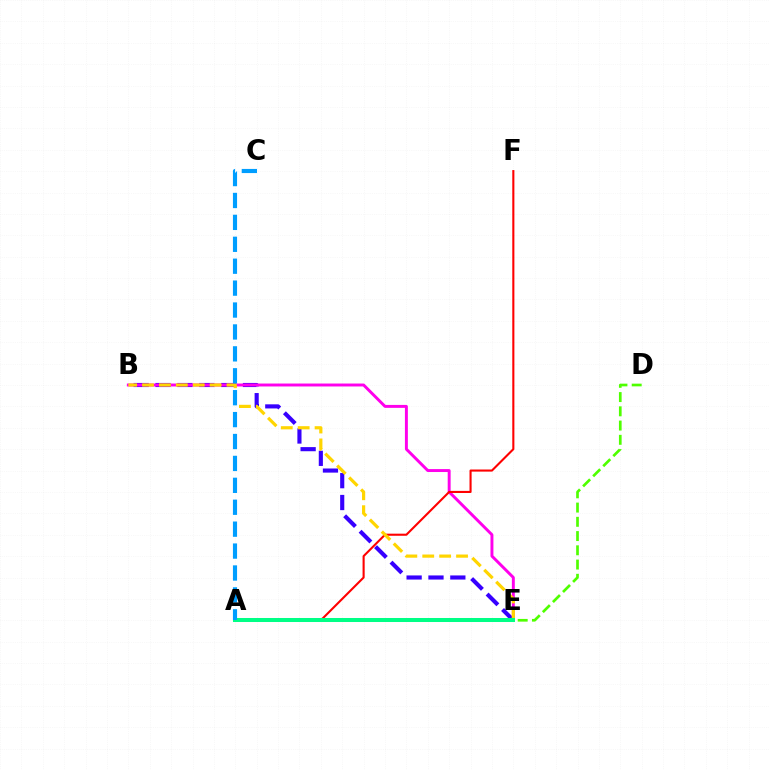{('B', 'E'): [{'color': '#3700ff', 'line_style': 'dashed', 'thickness': 2.97}, {'color': '#ff00ed', 'line_style': 'solid', 'thickness': 2.12}, {'color': '#ffd500', 'line_style': 'dashed', 'thickness': 2.3}], ('A', 'F'): [{'color': '#ff0000', 'line_style': 'solid', 'thickness': 1.51}], ('A', 'E'): [{'color': '#00ff86', 'line_style': 'solid', 'thickness': 2.89}], ('A', 'C'): [{'color': '#009eff', 'line_style': 'dashed', 'thickness': 2.98}], ('D', 'E'): [{'color': '#4fff00', 'line_style': 'dashed', 'thickness': 1.94}]}